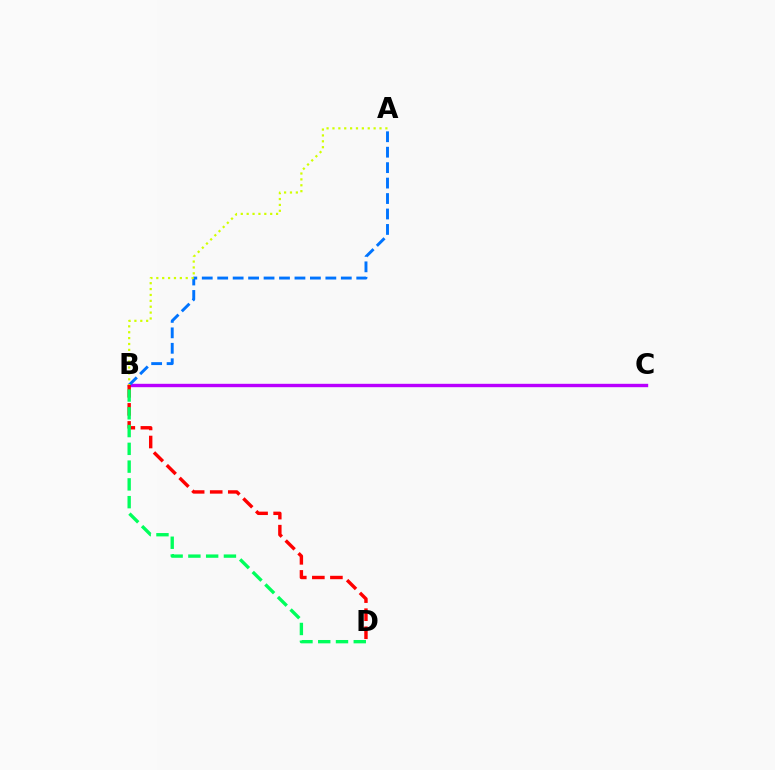{('B', 'C'): [{'color': '#b900ff', 'line_style': 'solid', 'thickness': 2.44}], ('A', 'B'): [{'color': '#0074ff', 'line_style': 'dashed', 'thickness': 2.1}, {'color': '#d1ff00', 'line_style': 'dotted', 'thickness': 1.6}], ('B', 'D'): [{'color': '#ff0000', 'line_style': 'dashed', 'thickness': 2.45}, {'color': '#00ff5c', 'line_style': 'dashed', 'thickness': 2.41}]}